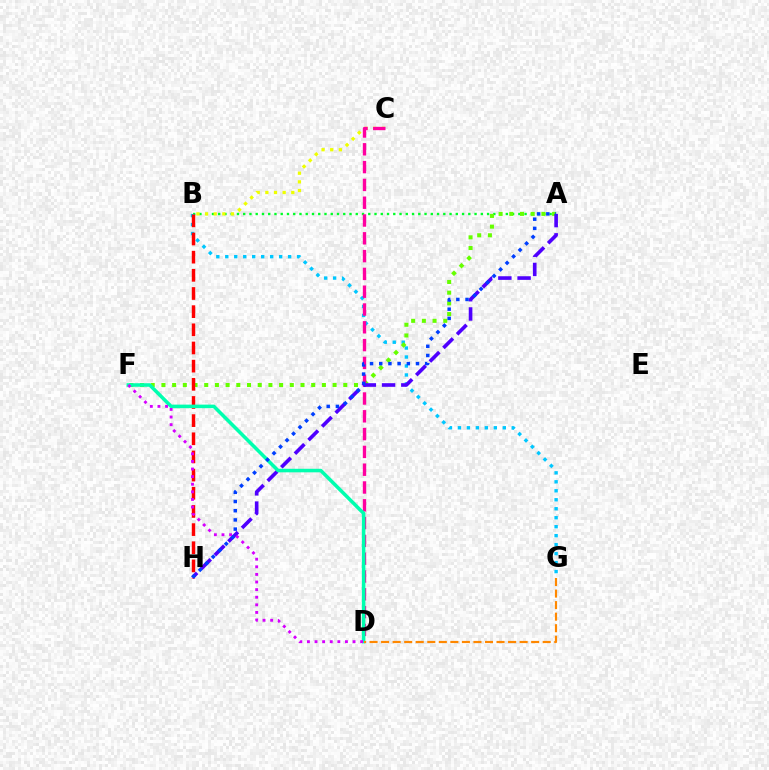{('A', 'B'): [{'color': '#00ff27', 'line_style': 'dotted', 'thickness': 1.7}], ('B', 'G'): [{'color': '#00c7ff', 'line_style': 'dotted', 'thickness': 2.44}], ('A', 'F'): [{'color': '#66ff00', 'line_style': 'dotted', 'thickness': 2.91}], ('B', 'C'): [{'color': '#eeff00', 'line_style': 'dotted', 'thickness': 2.35}], ('B', 'H'): [{'color': '#ff0000', 'line_style': 'dashed', 'thickness': 2.47}], ('C', 'D'): [{'color': '#ff00a0', 'line_style': 'dashed', 'thickness': 2.42}], ('A', 'H'): [{'color': '#4f00ff', 'line_style': 'dashed', 'thickness': 2.61}, {'color': '#003fff', 'line_style': 'dotted', 'thickness': 2.5}], ('D', 'F'): [{'color': '#00ffaf', 'line_style': 'solid', 'thickness': 2.55}, {'color': '#d600ff', 'line_style': 'dotted', 'thickness': 2.07}], ('D', 'G'): [{'color': '#ff8800', 'line_style': 'dashed', 'thickness': 1.57}]}